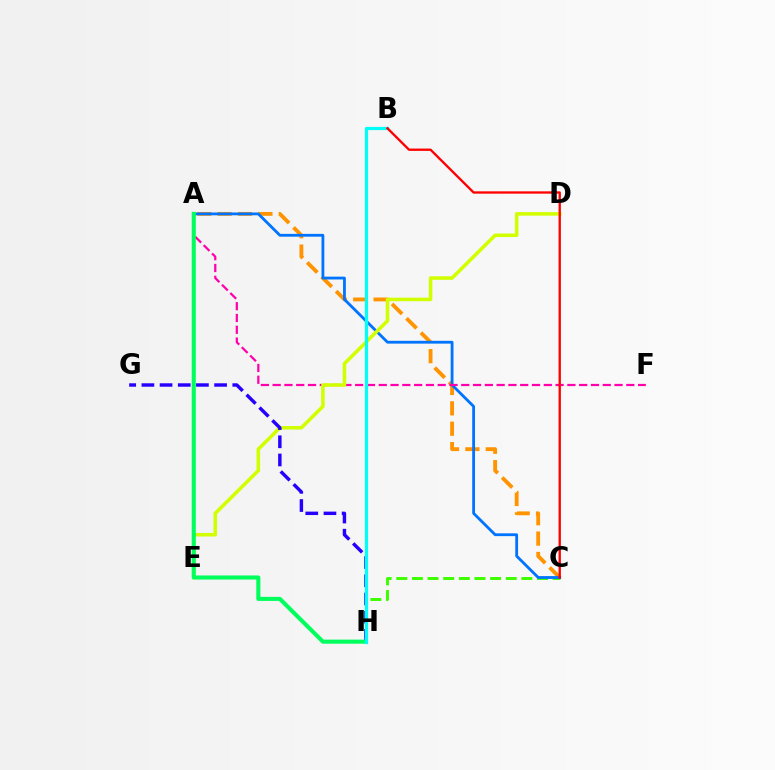{('C', 'H'): [{'color': '#3dff00', 'line_style': 'dashed', 'thickness': 2.12}], ('A', 'C'): [{'color': '#ff9400', 'line_style': 'dashed', 'thickness': 2.77}, {'color': '#0074ff', 'line_style': 'solid', 'thickness': 2.02}], ('A', 'E'): [{'color': '#b900ff', 'line_style': 'dotted', 'thickness': 1.53}], ('A', 'F'): [{'color': '#ff00ac', 'line_style': 'dashed', 'thickness': 1.6}], ('D', 'E'): [{'color': '#d1ff00', 'line_style': 'solid', 'thickness': 2.56}], ('G', 'H'): [{'color': '#2500ff', 'line_style': 'dashed', 'thickness': 2.47}], ('A', 'H'): [{'color': '#00ff5c', 'line_style': 'solid', 'thickness': 2.94}], ('B', 'H'): [{'color': '#00fff6', 'line_style': 'solid', 'thickness': 2.31}], ('B', 'C'): [{'color': '#ff0000', 'line_style': 'solid', 'thickness': 1.68}]}